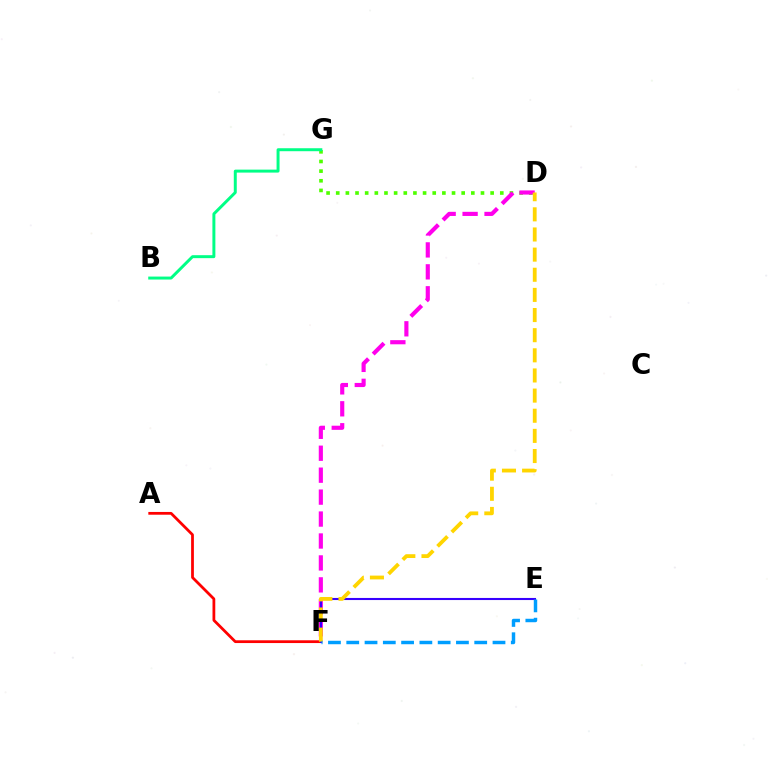{('A', 'F'): [{'color': '#ff0000', 'line_style': 'solid', 'thickness': 1.99}], ('D', 'G'): [{'color': '#4fff00', 'line_style': 'dotted', 'thickness': 2.62}], ('D', 'F'): [{'color': '#ff00ed', 'line_style': 'dashed', 'thickness': 2.98}, {'color': '#ffd500', 'line_style': 'dashed', 'thickness': 2.74}], ('E', 'F'): [{'color': '#3700ff', 'line_style': 'solid', 'thickness': 1.51}, {'color': '#009eff', 'line_style': 'dashed', 'thickness': 2.48}], ('B', 'G'): [{'color': '#00ff86', 'line_style': 'solid', 'thickness': 2.14}]}